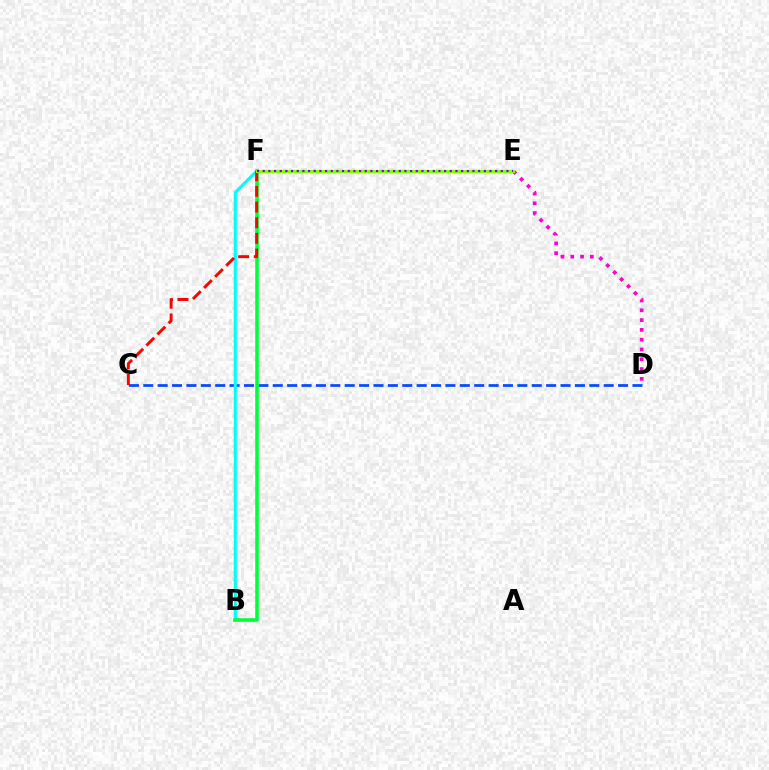{('C', 'D'): [{'color': '#004bff', 'line_style': 'dashed', 'thickness': 1.95}], ('B', 'F'): [{'color': '#00fff6', 'line_style': 'solid', 'thickness': 2.22}, {'color': '#00ff39', 'line_style': 'solid', 'thickness': 2.55}], ('D', 'E'): [{'color': '#ff00cf', 'line_style': 'dotted', 'thickness': 2.66}], ('E', 'F'): [{'color': '#ffbd00', 'line_style': 'dashed', 'thickness': 2.38}, {'color': '#84ff00', 'line_style': 'solid', 'thickness': 2.23}, {'color': '#7200ff', 'line_style': 'dotted', 'thickness': 1.54}], ('C', 'F'): [{'color': '#ff0000', 'line_style': 'dashed', 'thickness': 2.13}]}